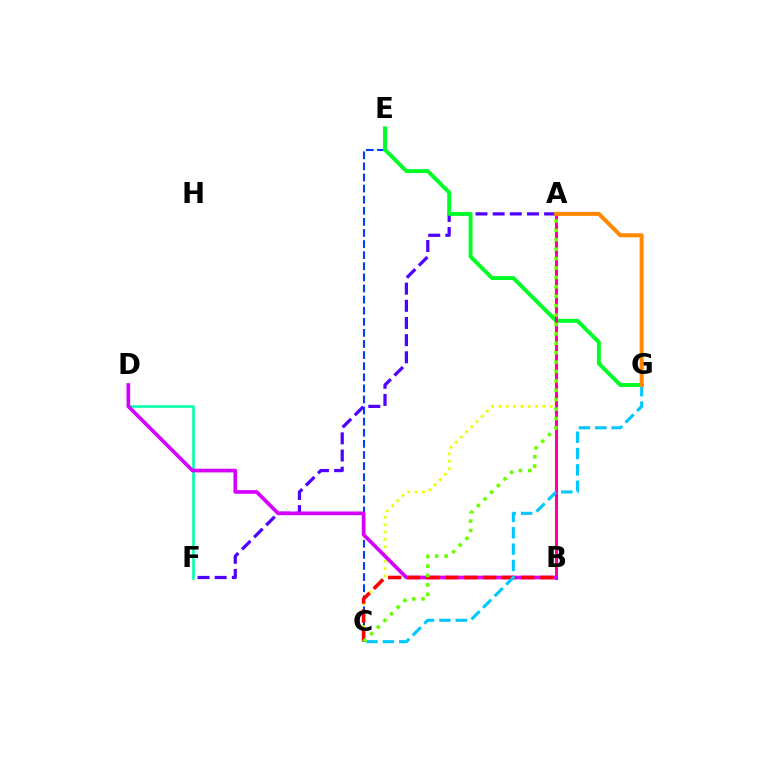{('A', 'C'): [{'color': '#eeff00', 'line_style': 'dotted', 'thickness': 1.99}, {'color': '#66ff00', 'line_style': 'dotted', 'thickness': 2.56}], ('C', 'E'): [{'color': '#003fff', 'line_style': 'dashed', 'thickness': 1.51}], ('A', 'F'): [{'color': '#4f00ff', 'line_style': 'dashed', 'thickness': 2.33}], ('D', 'F'): [{'color': '#00ffaf', 'line_style': 'solid', 'thickness': 1.86}], ('E', 'G'): [{'color': '#00ff27', 'line_style': 'solid', 'thickness': 2.83}], ('A', 'B'): [{'color': '#ff00a0', 'line_style': 'solid', 'thickness': 2.22}], ('B', 'D'): [{'color': '#d600ff', 'line_style': 'solid', 'thickness': 2.65}], ('B', 'C'): [{'color': '#ff0000', 'line_style': 'dashed', 'thickness': 2.58}], ('C', 'G'): [{'color': '#00c7ff', 'line_style': 'dashed', 'thickness': 2.22}], ('A', 'G'): [{'color': '#ff8800', 'line_style': 'solid', 'thickness': 2.88}]}